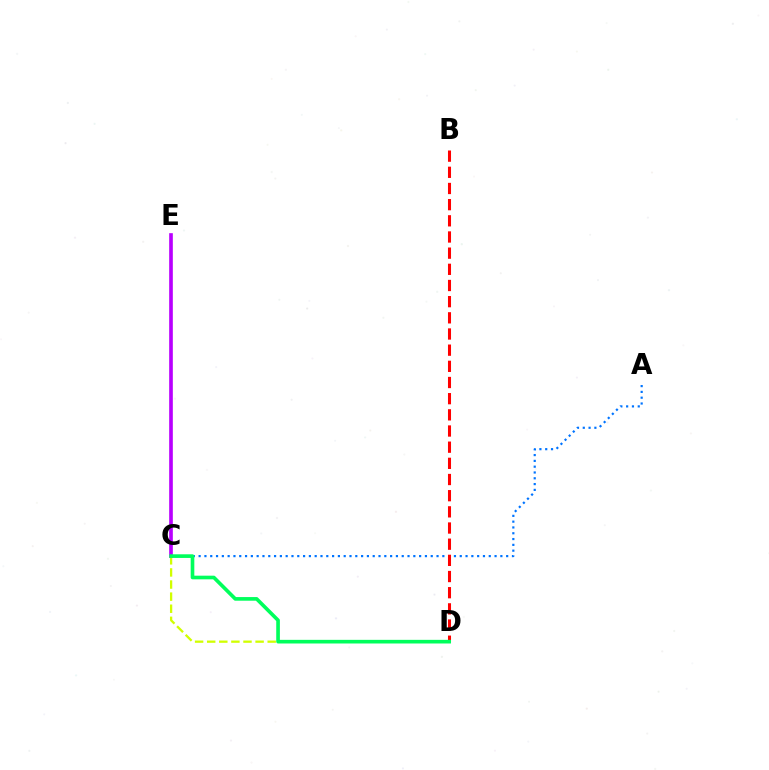{('A', 'C'): [{'color': '#0074ff', 'line_style': 'dotted', 'thickness': 1.58}], ('C', 'E'): [{'color': '#b900ff', 'line_style': 'solid', 'thickness': 2.64}], ('B', 'D'): [{'color': '#ff0000', 'line_style': 'dashed', 'thickness': 2.2}], ('C', 'D'): [{'color': '#d1ff00', 'line_style': 'dashed', 'thickness': 1.64}, {'color': '#00ff5c', 'line_style': 'solid', 'thickness': 2.62}]}